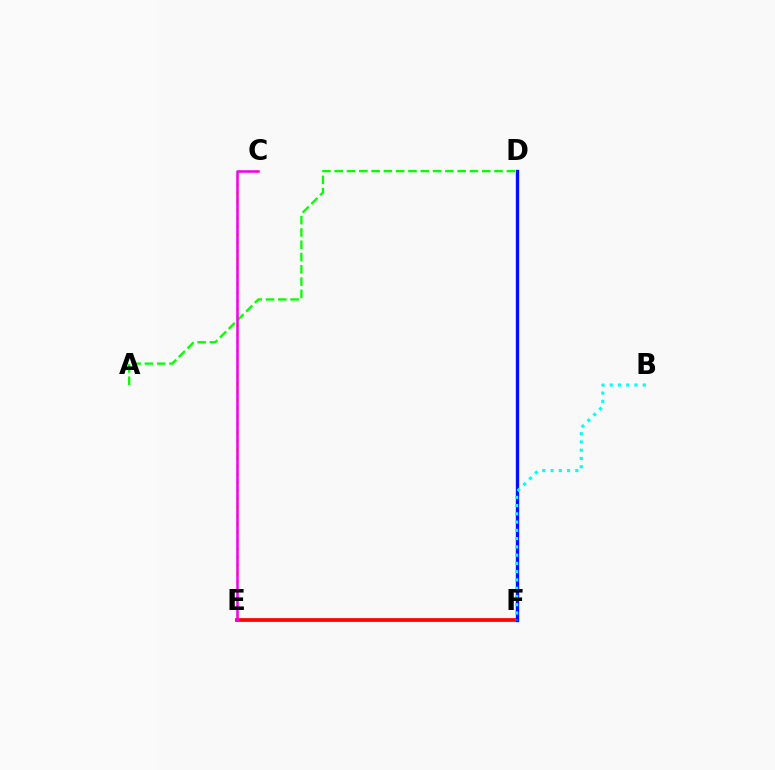{('C', 'E'): [{'color': '#fcf500', 'line_style': 'dotted', 'thickness': 2.25}, {'color': '#ee00ff', 'line_style': 'solid', 'thickness': 1.82}], ('A', 'D'): [{'color': '#08ff00', 'line_style': 'dashed', 'thickness': 1.67}], ('E', 'F'): [{'color': '#ff0000', 'line_style': 'solid', 'thickness': 2.68}], ('D', 'F'): [{'color': '#0010ff', 'line_style': 'solid', 'thickness': 2.41}], ('B', 'F'): [{'color': '#00fff6', 'line_style': 'dotted', 'thickness': 2.24}]}